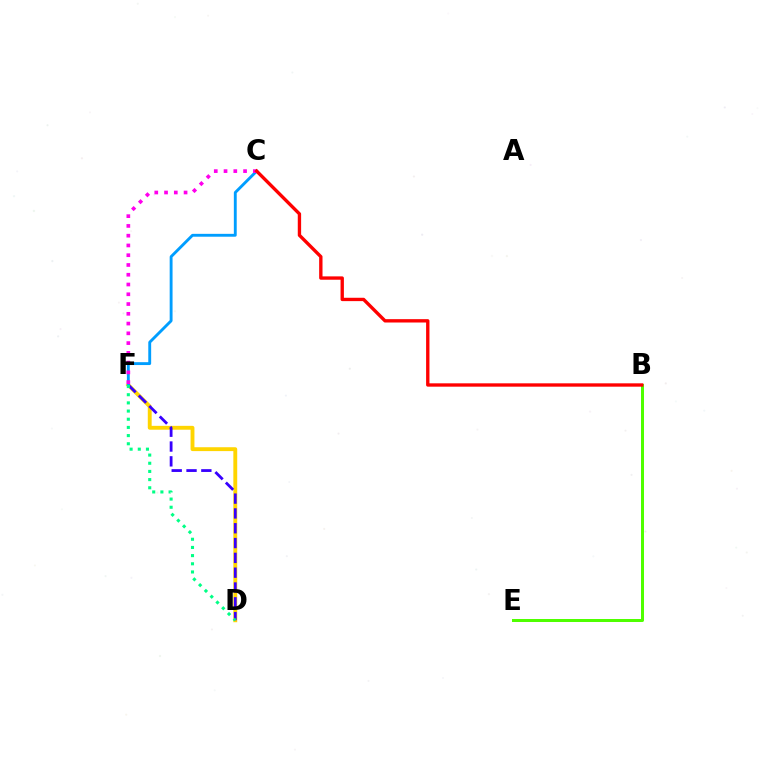{('D', 'F'): [{'color': '#ffd500', 'line_style': 'solid', 'thickness': 2.79}, {'color': '#3700ff', 'line_style': 'dashed', 'thickness': 2.01}, {'color': '#00ff86', 'line_style': 'dotted', 'thickness': 2.22}], ('C', 'F'): [{'color': '#009eff', 'line_style': 'solid', 'thickness': 2.07}, {'color': '#ff00ed', 'line_style': 'dotted', 'thickness': 2.65}], ('B', 'E'): [{'color': '#4fff00', 'line_style': 'solid', 'thickness': 2.16}], ('B', 'C'): [{'color': '#ff0000', 'line_style': 'solid', 'thickness': 2.41}]}